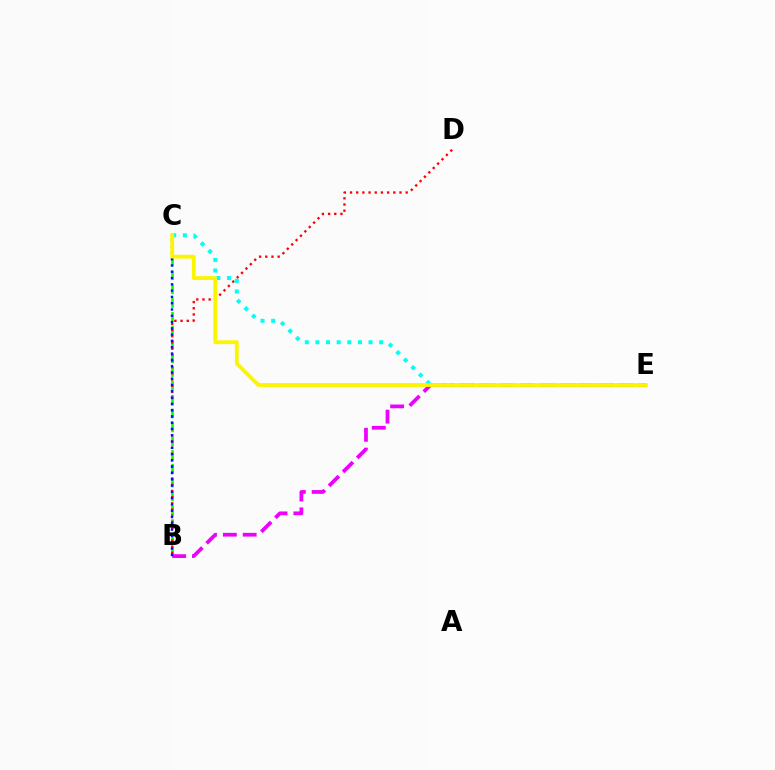{('B', 'C'): [{'color': '#08ff00', 'line_style': 'dashed', 'thickness': 1.88}, {'color': '#0010ff', 'line_style': 'dotted', 'thickness': 1.71}], ('B', 'D'): [{'color': '#ff0000', 'line_style': 'dotted', 'thickness': 1.68}], ('B', 'E'): [{'color': '#ee00ff', 'line_style': 'dashed', 'thickness': 2.69}], ('C', 'E'): [{'color': '#00fff6', 'line_style': 'dotted', 'thickness': 2.89}, {'color': '#fcf500', 'line_style': 'solid', 'thickness': 2.76}]}